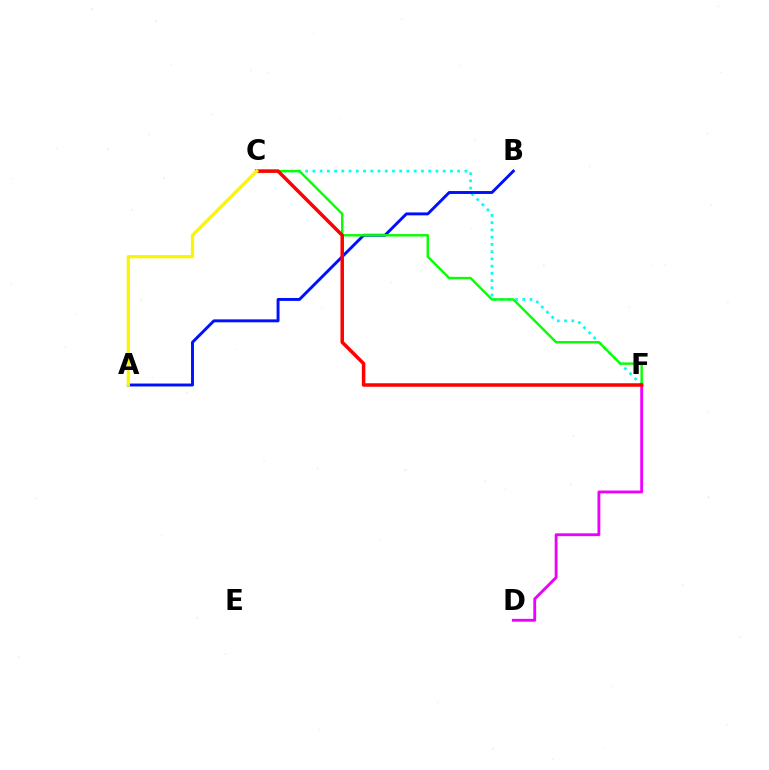{('D', 'F'): [{'color': '#ee00ff', 'line_style': 'solid', 'thickness': 2.05}], ('C', 'F'): [{'color': '#00fff6', 'line_style': 'dotted', 'thickness': 1.97}, {'color': '#08ff00', 'line_style': 'solid', 'thickness': 1.74}, {'color': '#ff0000', 'line_style': 'solid', 'thickness': 2.53}], ('A', 'B'): [{'color': '#0010ff', 'line_style': 'solid', 'thickness': 2.11}], ('A', 'C'): [{'color': '#fcf500', 'line_style': 'solid', 'thickness': 2.35}]}